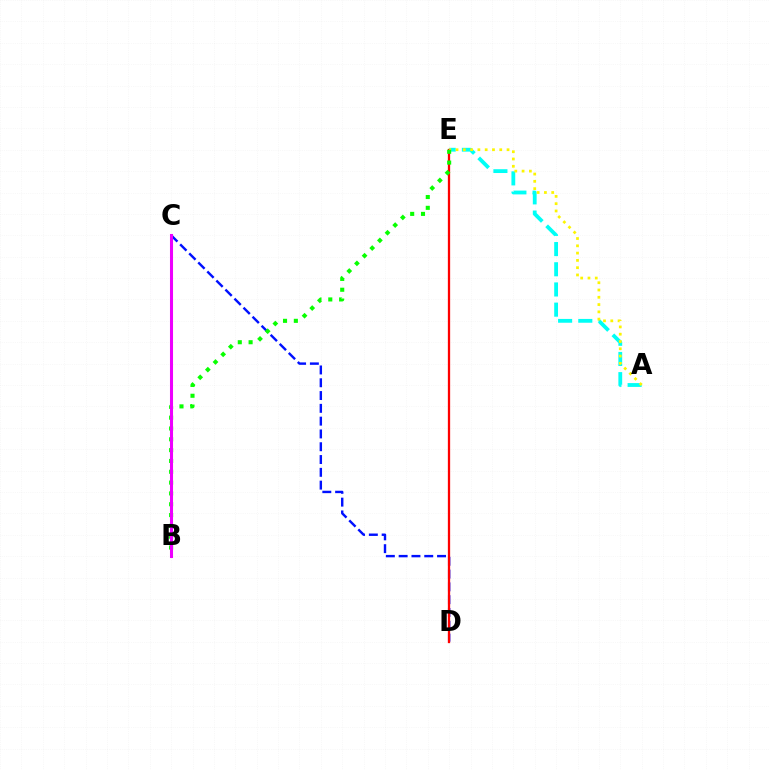{('A', 'E'): [{'color': '#00fff6', 'line_style': 'dashed', 'thickness': 2.74}, {'color': '#fcf500', 'line_style': 'dotted', 'thickness': 1.98}], ('C', 'D'): [{'color': '#0010ff', 'line_style': 'dashed', 'thickness': 1.74}], ('D', 'E'): [{'color': '#ff0000', 'line_style': 'solid', 'thickness': 1.65}], ('B', 'E'): [{'color': '#08ff00', 'line_style': 'dotted', 'thickness': 2.94}], ('B', 'C'): [{'color': '#ee00ff', 'line_style': 'solid', 'thickness': 2.2}]}